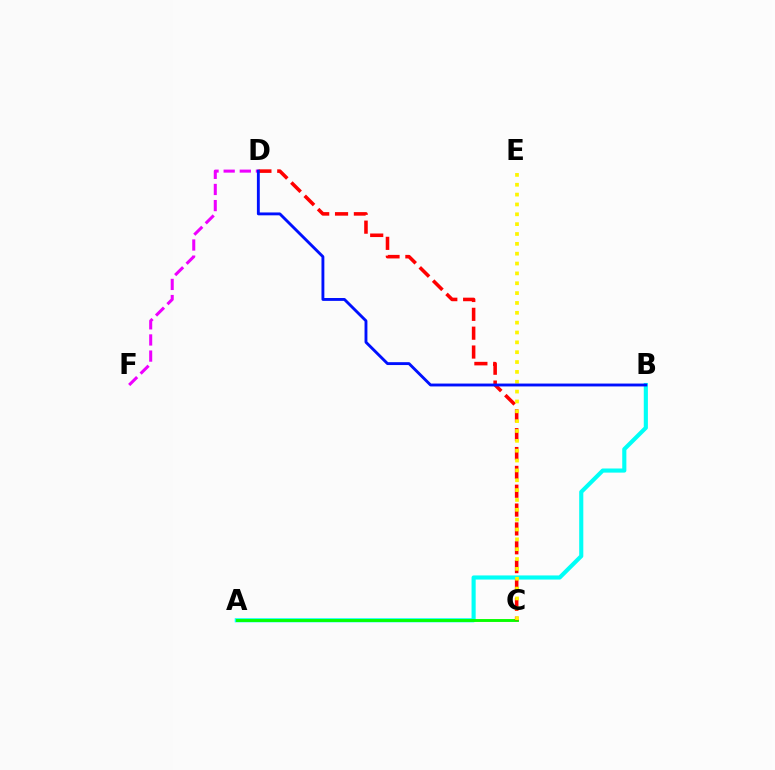{('A', 'B'): [{'color': '#00fff6', 'line_style': 'solid', 'thickness': 2.97}], ('A', 'C'): [{'color': '#08ff00', 'line_style': 'solid', 'thickness': 2.09}], ('C', 'D'): [{'color': '#ff0000', 'line_style': 'dashed', 'thickness': 2.56}], ('D', 'F'): [{'color': '#ee00ff', 'line_style': 'dashed', 'thickness': 2.19}], ('C', 'E'): [{'color': '#fcf500', 'line_style': 'dotted', 'thickness': 2.68}], ('B', 'D'): [{'color': '#0010ff', 'line_style': 'solid', 'thickness': 2.07}]}